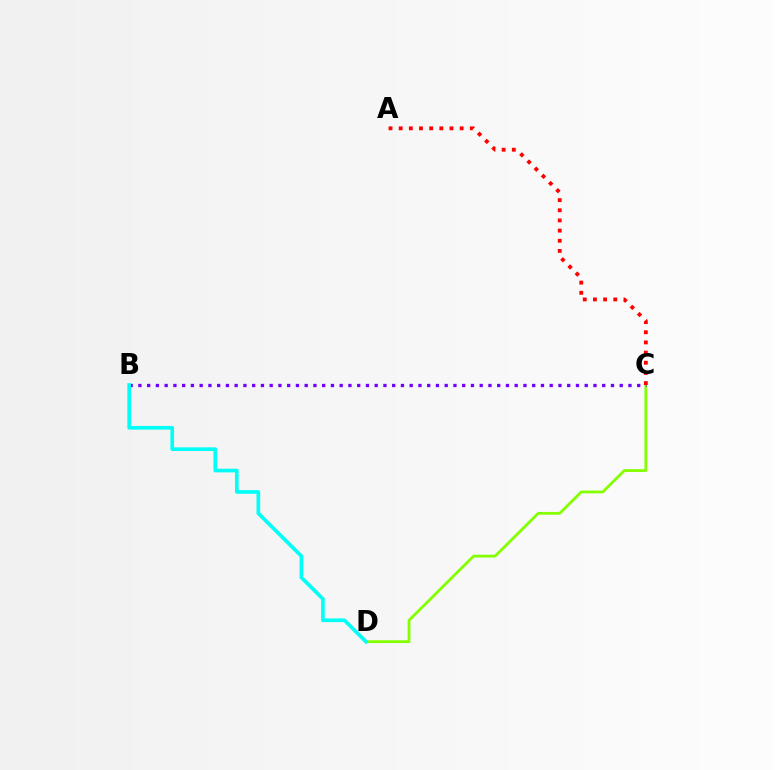{('C', 'D'): [{'color': '#84ff00', 'line_style': 'solid', 'thickness': 2.01}], ('B', 'C'): [{'color': '#7200ff', 'line_style': 'dotted', 'thickness': 2.38}], ('A', 'C'): [{'color': '#ff0000', 'line_style': 'dotted', 'thickness': 2.76}], ('B', 'D'): [{'color': '#00fff6', 'line_style': 'solid', 'thickness': 2.64}]}